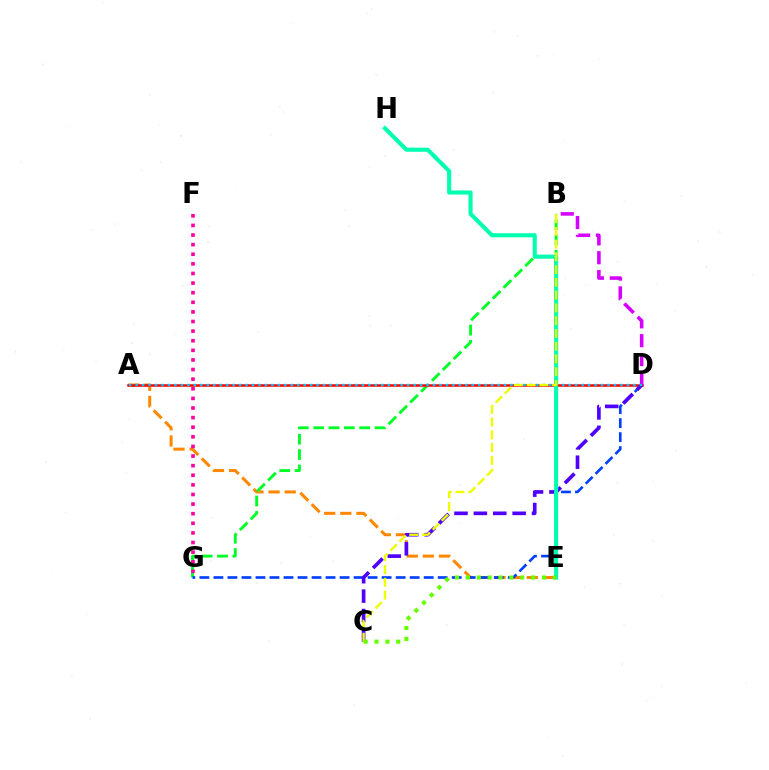{('A', 'E'): [{'color': '#ff8800', 'line_style': 'dashed', 'thickness': 2.19}], ('B', 'G'): [{'color': '#00ff27', 'line_style': 'dashed', 'thickness': 2.08}], ('D', 'G'): [{'color': '#003fff', 'line_style': 'dashed', 'thickness': 1.9}], ('A', 'D'): [{'color': '#ff0000', 'line_style': 'solid', 'thickness': 1.82}, {'color': '#00c7ff', 'line_style': 'dotted', 'thickness': 1.76}], ('B', 'D'): [{'color': '#d600ff', 'line_style': 'dashed', 'thickness': 2.56}], ('C', 'D'): [{'color': '#4f00ff', 'line_style': 'dashed', 'thickness': 2.63}], ('F', 'G'): [{'color': '#ff00a0', 'line_style': 'dotted', 'thickness': 2.61}], ('E', 'H'): [{'color': '#00ffaf', 'line_style': 'solid', 'thickness': 2.95}], ('B', 'C'): [{'color': '#eeff00', 'line_style': 'dashed', 'thickness': 1.73}], ('C', 'E'): [{'color': '#66ff00', 'line_style': 'dotted', 'thickness': 2.95}]}